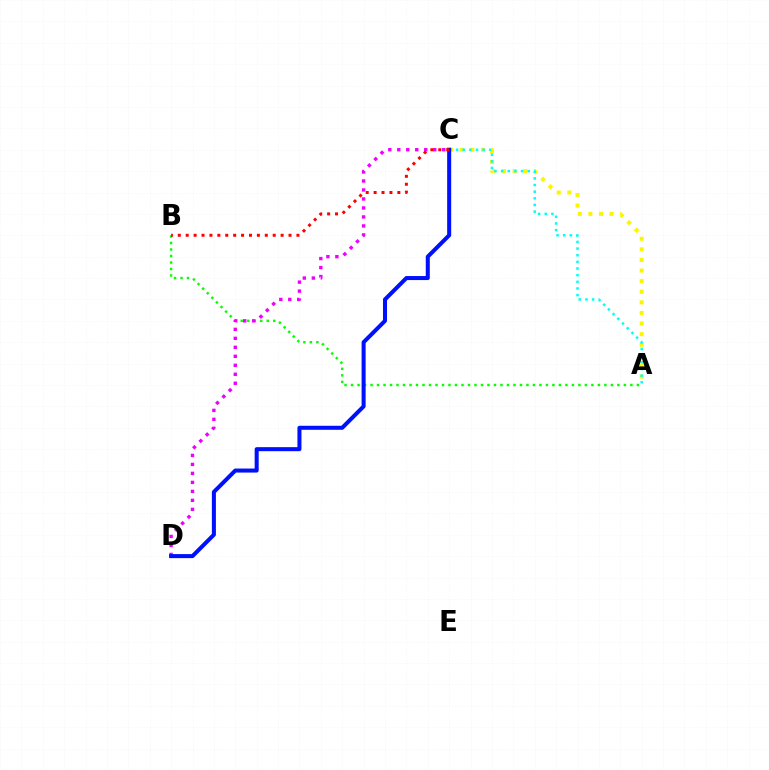{('A', 'B'): [{'color': '#08ff00', 'line_style': 'dotted', 'thickness': 1.76}], ('C', 'D'): [{'color': '#ee00ff', 'line_style': 'dotted', 'thickness': 2.44}, {'color': '#0010ff', 'line_style': 'solid', 'thickness': 2.9}], ('A', 'C'): [{'color': '#fcf500', 'line_style': 'dotted', 'thickness': 2.88}, {'color': '#00fff6', 'line_style': 'dotted', 'thickness': 1.81}], ('B', 'C'): [{'color': '#ff0000', 'line_style': 'dotted', 'thickness': 2.15}]}